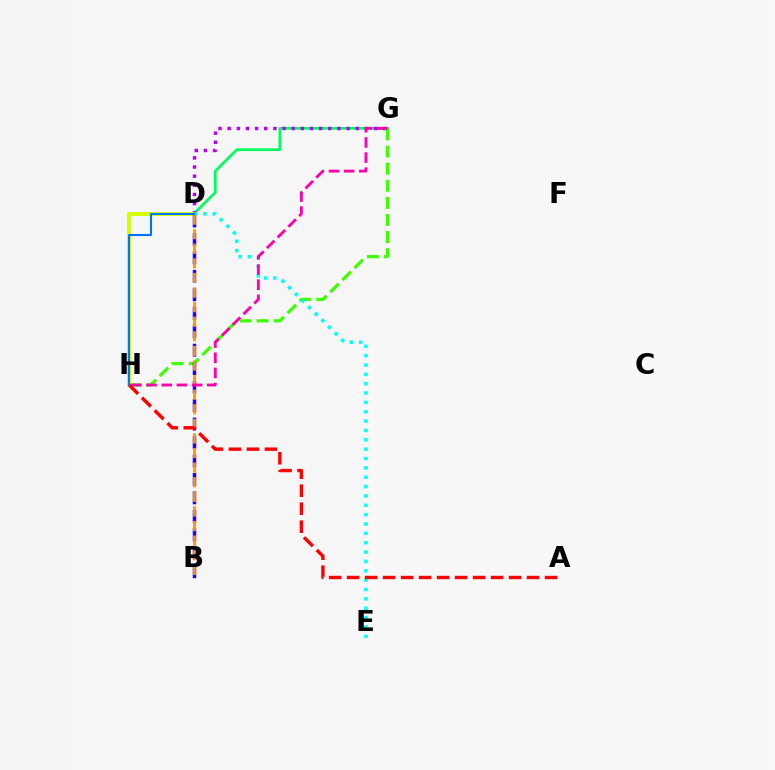{('D', 'G'): [{'color': '#00ff5c', 'line_style': 'solid', 'thickness': 1.97}, {'color': '#b900ff', 'line_style': 'dotted', 'thickness': 2.49}], ('G', 'H'): [{'color': '#3dff00', 'line_style': 'dashed', 'thickness': 2.32}, {'color': '#ff00ac', 'line_style': 'dashed', 'thickness': 2.06}], ('D', 'H'): [{'color': '#d1ff00', 'line_style': 'solid', 'thickness': 2.8}, {'color': '#0074ff', 'line_style': 'solid', 'thickness': 1.5}], ('B', 'D'): [{'color': '#2500ff', 'line_style': 'dashed', 'thickness': 2.51}, {'color': '#ff9400', 'line_style': 'dashed', 'thickness': 1.98}], ('D', 'E'): [{'color': '#00fff6', 'line_style': 'dotted', 'thickness': 2.54}], ('A', 'H'): [{'color': '#ff0000', 'line_style': 'dashed', 'thickness': 2.44}]}